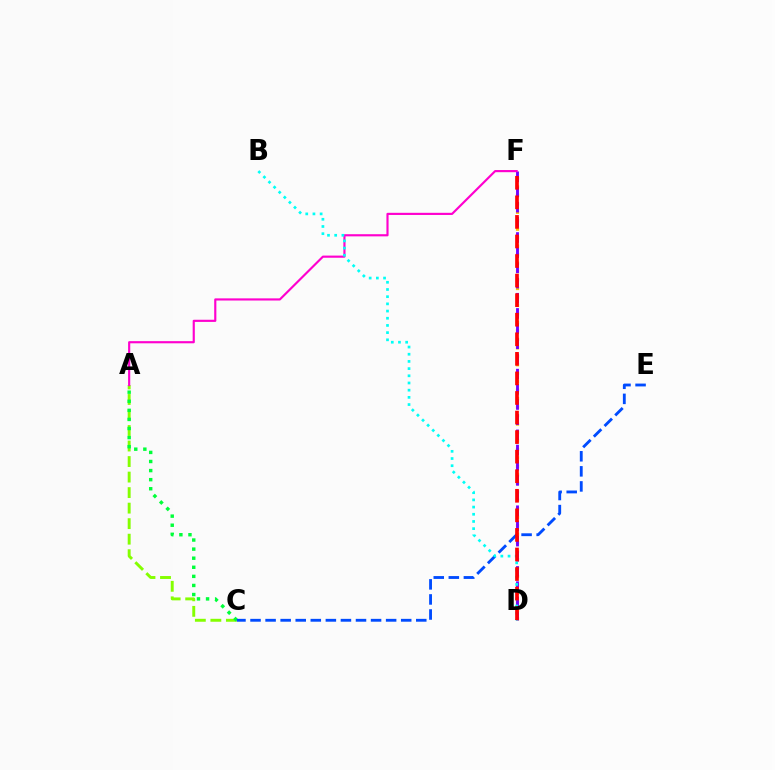{('D', 'F'): [{'color': '#ffbd00', 'line_style': 'dotted', 'thickness': 2.3}, {'color': '#7200ff', 'line_style': 'dashed', 'thickness': 2.06}, {'color': '#ff0000', 'line_style': 'dashed', 'thickness': 2.66}], ('A', 'C'): [{'color': '#84ff00', 'line_style': 'dashed', 'thickness': 2.11}, {'color': '#00ff39', 'line_style': 'dotted', 'thickness': 2.47}], ('A', 'F'): [{'color': '#ff00cf', 'line_style': 'solid', 'thickness': 1.55}], ('C', 'E'): [{'color': '#004bff', 'line_style': 'dashed', 'thickness': 2.05}], ('B', 'D'): [{'color': '#00fff6', 'line_style': 'dotted', 'thickness': 1.95}]}